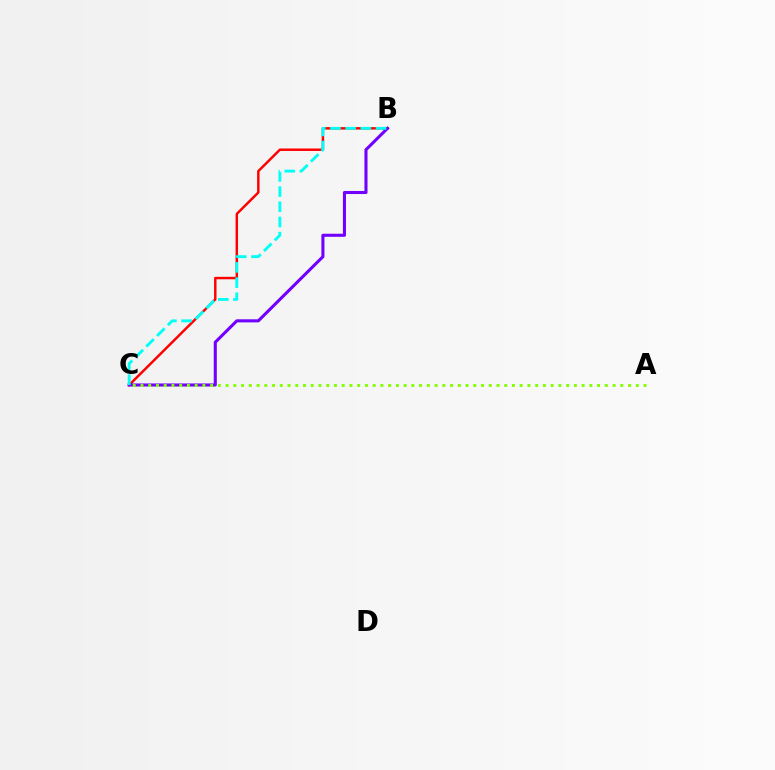{('B', 'C'): [{'color': '#ff0000', 'line_style': 'solid', 'thickness': 1.77}, {'color': '#7200ff', 'line_style': 'solid', 'thickness': 2.21}, {'color': '#00fff6', 'line_style': 'dashed', 'thickness': 2.06}], ('A', 'C'): [{'color': '#84ff00', 'line_style': 'dotted', 'thickness': 2.1}]}